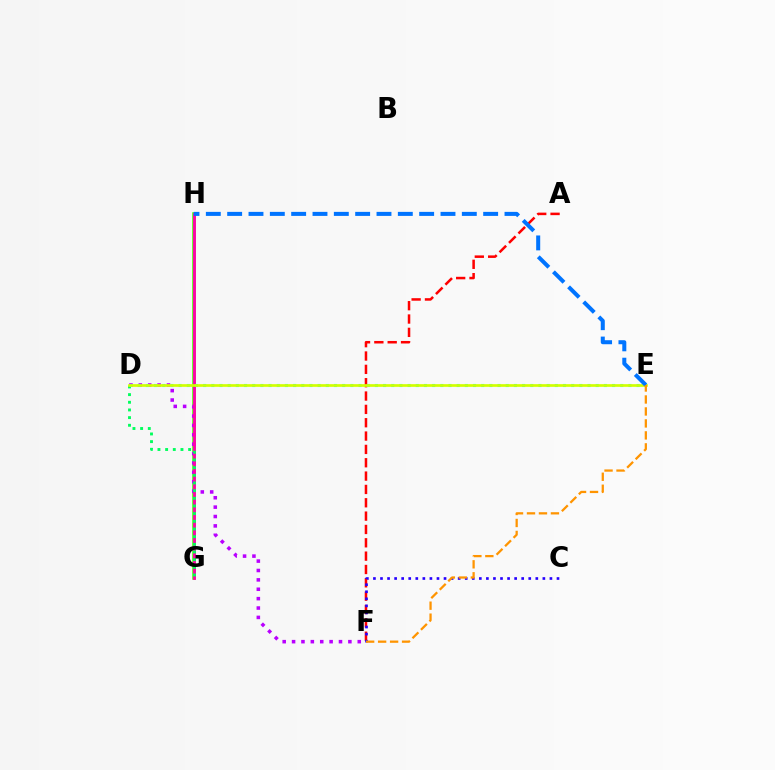{('G', 'H'): [{'color': '#3dff00', 'line_style': 'solid', 'thickness': 2.53}, {'color': '#ff00ac', 'line_style': 'solid', 'thickness': 2.05}], ('D', 'F'): [{'color': '#b900ff', 'line_style': 'dotted', 'thickness': 2.55}], ('A', 'F'): [{'color': '#ff0000', 'line_style': 'dashed', 'thickness': 1.81}], ('D', 'G'): [{'color': '#00ff5c', 'line_style': 'dotted', 'thickness': 2.08}], ('C', 'F'): [{'color': '#2500ff', 'line_style': 'dotted', 'thickness': 1.92}], ('D', 'E'): [{'color': '#00fff6', 'line_style': 'dotted', 'thickness': 2.22}, {'color': '#d1ff00', 'line_style': 'solid', 'thickness': 1.93}], ('E', 'H'): [{'color': '#0074ff', 'line_style': 'dashed', 'thickness': 2.9}], ('E', 'F'): [{'color': '#ff9400', 'line_style': 'dashed', 'thickness': 1.63}]}